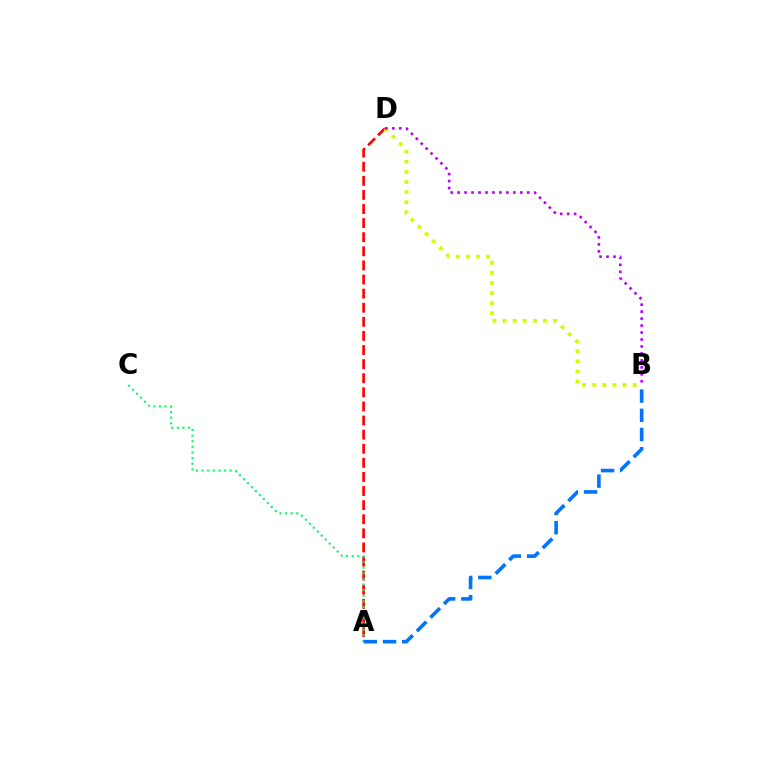{('A', 'D'): [{'color': '#ff0000', 'line_style': 'dashed', 'thickness': 1.92}], ('A', 'C'): [{'color': '#00ff5c', 'line_style': 'dotted', 'thickness': 1.53}], ('A', 'B'): [{'color': '#0074ff', 'line_style': 'dashed', 'thickness': 2.61}], ('B', 'D'): [{'color': '#d1ff00', 'line_style': 'dotted', 'thickness': 2.74}, {'color': '#b900ff', 'line_style': 'dotted', 'thickness': 1.89}]}